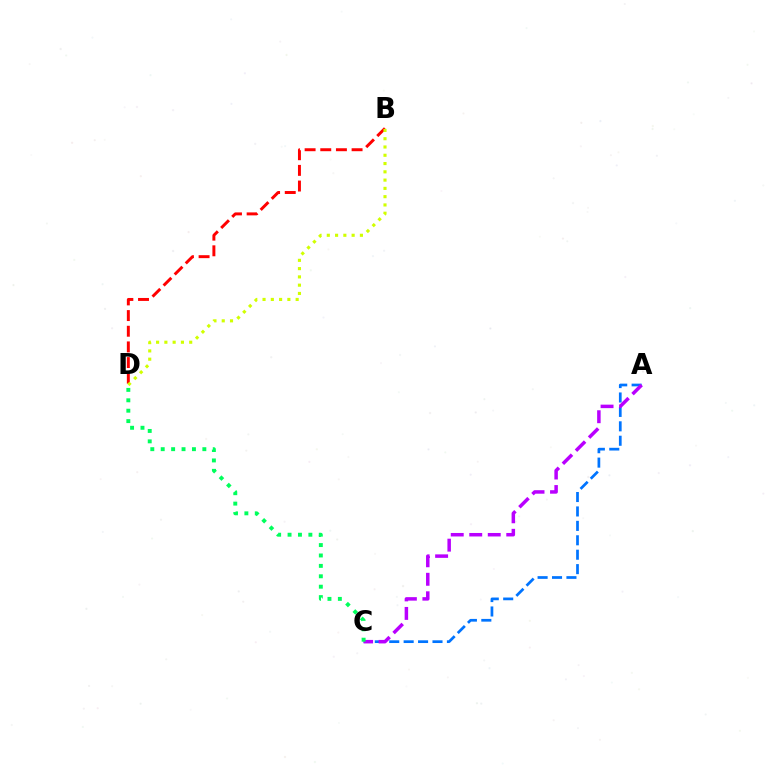{('A', 'C'): [{'color': '#0074ff', 'line_style': 'dashed', 'thickness': 1.96}, {'color': '#b900ff', 'line_style': 'dashed', 'thickness': 2.51}], ('C', 'D'): [{'color': '#00ff5c', 'line_style': 'dotted', 'thickness': 2.83}], ('B', 'D'): [{'color': '#ff0000', 'line_style': 'dashed', 'thickness': 2.13}, {'color': '#d1ff00', 'line_style': 'dotted', 'thickness': 2.25}]}